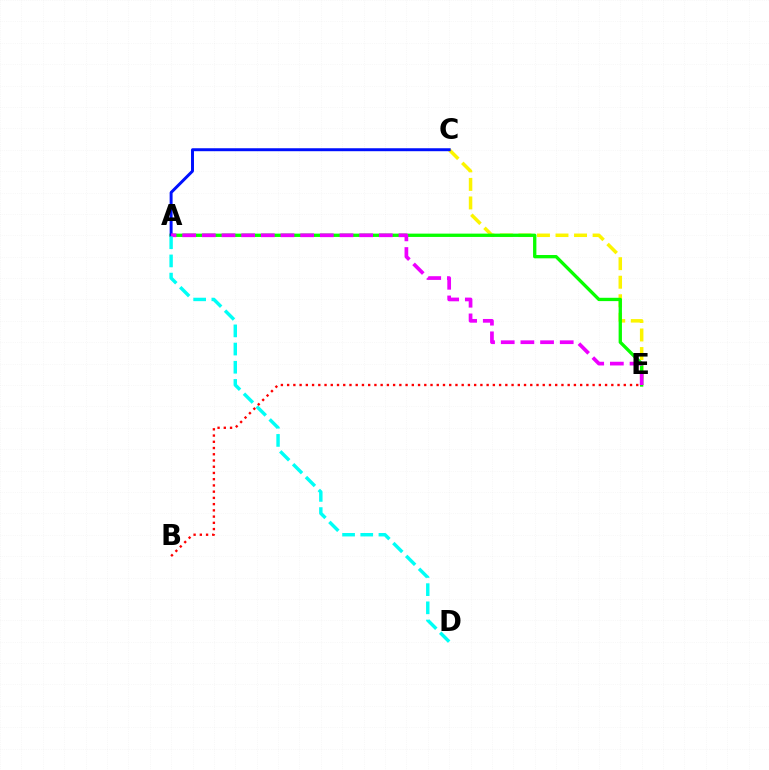{('C', 'E'): [{'color': '#fcf500', 'line_style': 'dashed', 'thickness': 2.52}], ('A', 'E'): [{'color': '#08ff00', 'line_style': 'solid', 'thickness': 2.39}, {'color': '#ee00ff', 'line_style': 'dashed', 'thickness': 2.67}], ('A', 'C'): [{'color': '#0010ff', 'line_style': 'solid', 'thickness': 2.13}], ('A', 'D'): [{'color': '#00fff6', 'line_style': 'dashed', 'thickness': 2.47}], ('B', 'E'): [{'color': '#ff0000', 'line_style': 'dotted', 'thickness': 1.69}]}